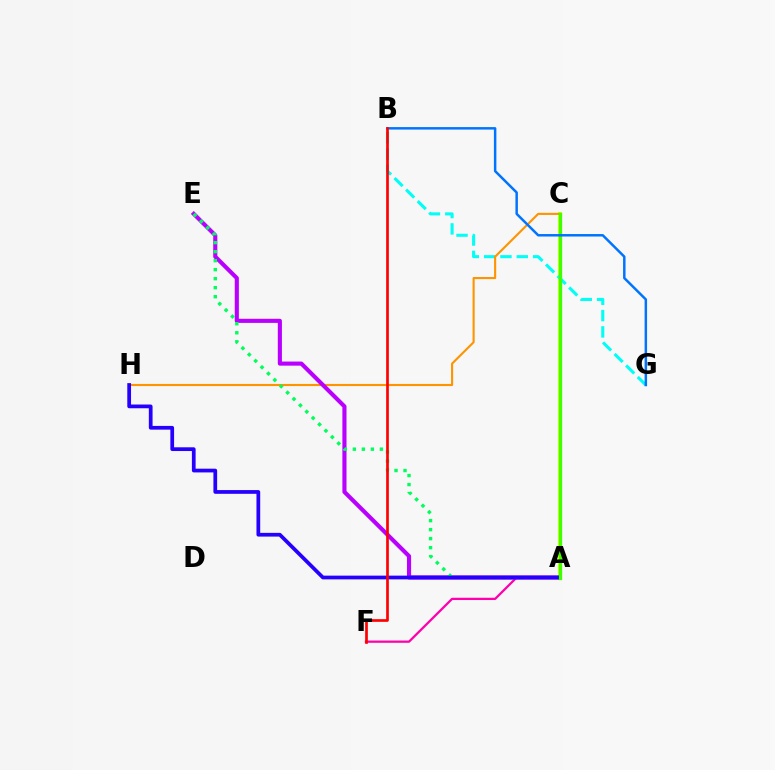{('A', 'C'): [{'color': '#d1ff00', 'line_style': 'solid', 'thickness': 2.98}, {'color': '#3dff00', 'line_style': 'solid', 'thickness': 2.32}], ('B', 'G'): [{'color': '#00fff6', 'line_style': 'dashed', 'thickness': 2.22}, {'color': '#0074ff', 'line_style': 'solid', 'thickness': 1.79}], ('A', 'F'): [{'color': '#ff00ac', 'line_style': 'solid', 'thickness': 1.62}], ('C', 'H'): [{'color': '#ff9400', 'line_style': 'solid', 'thickness': 1.53}], ('A', 'E'): [{'color': '#b900ff', 'line_style': 'solid', 'thickness': 2.96}, {'color': '#00ff5c', 'line_style': 'dotted', 'thickness': 2.45}], ('A', 'H'): [{'color': '#2500ff', 'line_style': 'solid', 'thickness': 2.69}], ('B', 'F'): [{'color': '#ff0000', 'line_style': 'solid', 'thickness': 1.93}]}